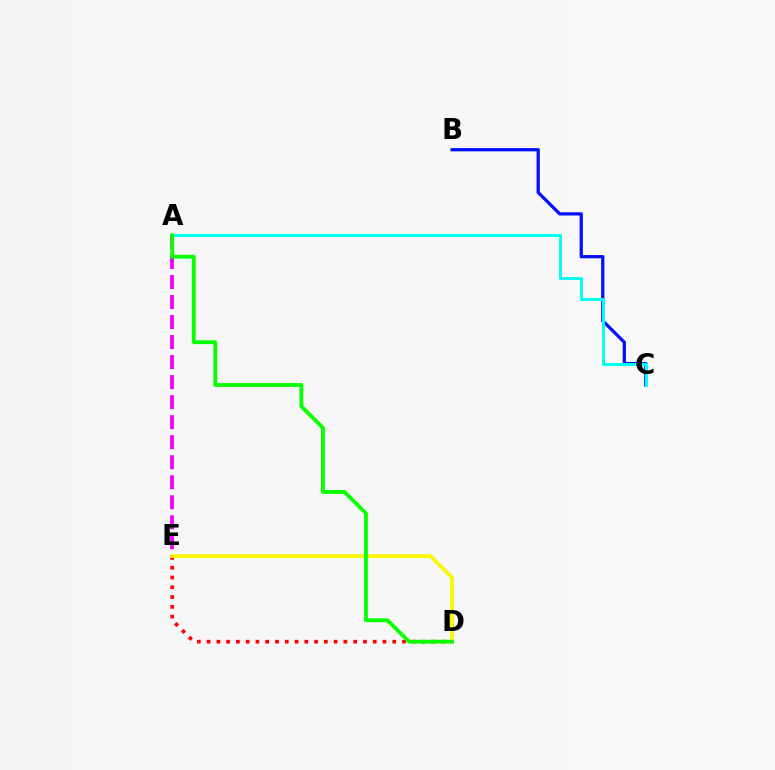{('D', 'E'): [{'color': '#ff0000', 'line_style': 'dotted', 'thickness': 2.66}, {'color': '#fcf500', 'line_style': 'solid', 'thickness': 2.66}], ('A', 'E'): [{'color': '#ee00ff', 'line_style': 'dashed', 'thickness': 2.72}], ('B', 'C'): [{'color': '#0010ff', 'line_style': 'solid', 'thickness': 2.33}], ('A', 'C'): [{'color': '#00fff6', 'line_style': 'solid', 'thickness': 2.13}], ('A', 'D'): [{'color': '#08ff00', 'line_style': 'solid', 'thickness': 2.75}]}